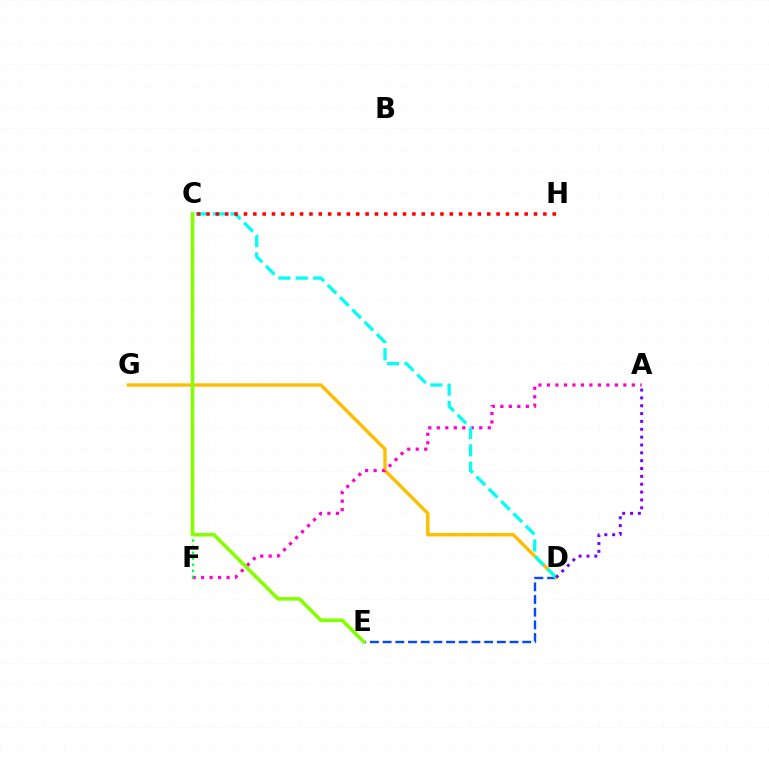{('D', 'E'): [{'color': '#004bff', 'line_style': 'dashed', 'thickness': 1.72}], ('D', 'G'): [{'color': '#ffbd00', 'line_style': 'solid', 'thickness': 2.44}], ('A', 'F'): [{'color': '#ff00cf', 'line_style': 'dotted', 'thickness': 2.31}], ('C', 'D'): [{'color': '#00fff6', 'line_style': 'dashed', 'thickness': 2.36}], ('C', 'H'): [{'color': '#ff0000', 'line_style': 'dotted', 'thickness': 2.54}], ('C', 'F'): [{'color': '#00ff39', 'line_style': 'dotted', 'thickness': 1.64}], ('A', 'D'): [{'color': '#7200ff', 'line_style': 'dotted', 'thickness': 2.13}], ('C', 'E'): [{'color': '#84ff00', 'line_style': 'solid', 'thickness': 2.59}]}